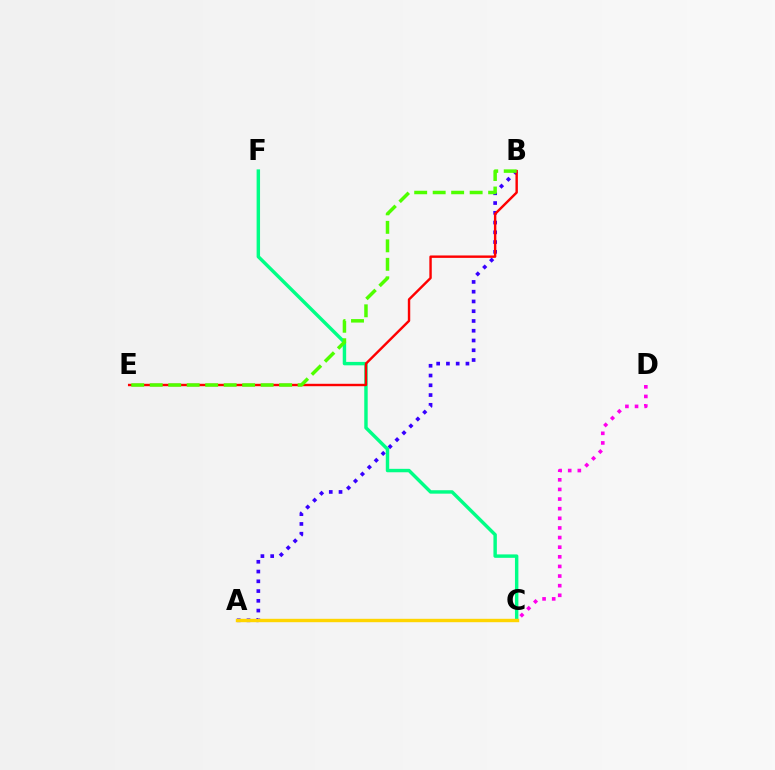{('A', 'B'): [{'color': '#3700ff', 'line_style': 'dotted', 'thickness': 2.65}], ('C', 'D'): [{'color': '#ff00ed', 'line_style': 'dotted', 'thickness': 2.61}], ('C', 'F'): [{'color': '#00ff86', 'line_style': 'solid', 'thickness': 2.47}], ('B', 'E'): [{'color': '#ff0000', 'line_style': 'solid', 'thickness': 1.74}, {'color': '#4fff00', 'line_style': 'dashed', 'thickness': 2.51}], ('A', 'C'): [{'color': '#009eff', 'line_style': 'dashed', 'thickness': 2.05}, {'color': '#ffd500', 'line_style': 'solid', 'thickness': 2.44}]}